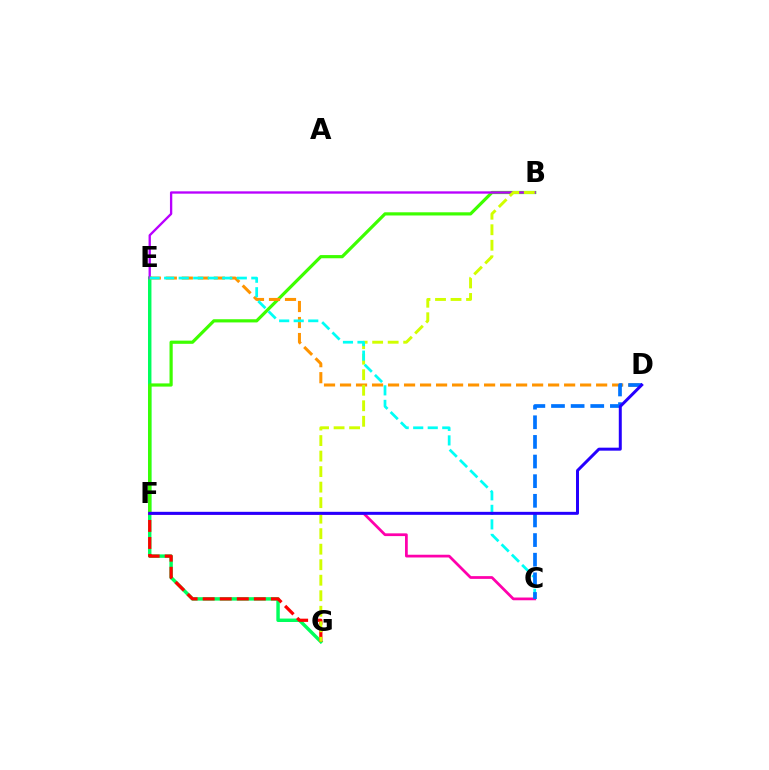{('E', 'G'): [{'color': '#00ff5c', 'line_style': 'solid', 'thickness': 2.48}], ('B', 'F'): [{'color': '#3dff00', 'line_style': 'solid', 'thickness': 2.3}], ('B', 'E'): [{'color': '#b900ff', 'line_style': 'solid', 'thickness': 1.68}], ('D', 'E'): [{'color': '#ff9400', 'line_style': 'dashed', 'thickness': 2.17}], ('F', 'G'): [{'color': '#ff0000', 'line_style': 'dashed', 'thickness': 2.32}], ('C', 'F'): [{'color': '#ff00ac', 'line_style': 'solid', 'thickness': 1.98}], ('B', 'G'): [{'color': '#d1ff00', 'line_style': 'dashed', 'thickness': 2.11}], ('C', 'E'): [{'color': '#00fff6', 'line_style': 'dashed', 'thickness': 1.97}], ('C', 'D'): [{'color': '#0074ff', 'line_style': 'dashed', 'thickness': 2.67}], ('D', 'F'): [{'color': '#2500ff', 'line_style': 'solid', 'thickness': 2.15}]}